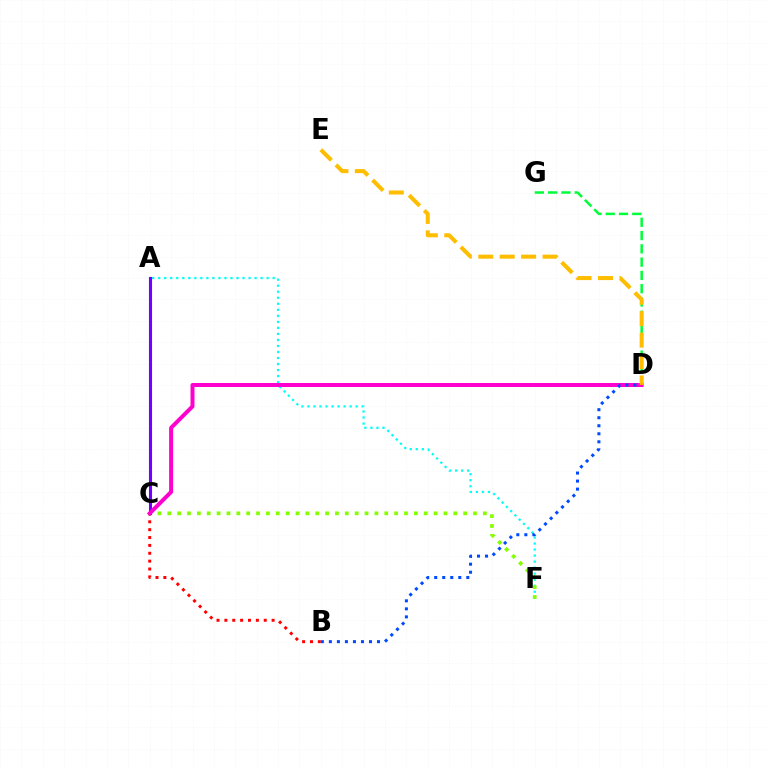{('A', 'F'): [{'color': '#00fff6', 'line_style': 'dotted', 'thickness': 1.64}], ('D', 'G'): [{'color': '#00ff39', 'line_style': 'dashed', 'thickness': 1.8}], ('B', 'C'): [{'color': '#ff0000', 'line_style': 'dotted', 'thickness': 2.14}], ('C', 'F'): [{'color': '#84ff00', 'line_style': 'dotted', 'thickness': 2.68}], ('A', 'C'): [{'color': '#7200ff', 'line_style': 'solid', 'thickness': 2.22}], ('C', 'D'): [{'color': '#ff00cf', 'line_style': 'solid', 'thickness': 2.87}], ('D', 'E'): [{'color': '#ffbd00', 'line_style': 'dashed', 'thickness': 2.91}], ('B', 'D'): [{'color': '#004bff', 'line_style': 'dotted', 'thickness': 2.18}]}